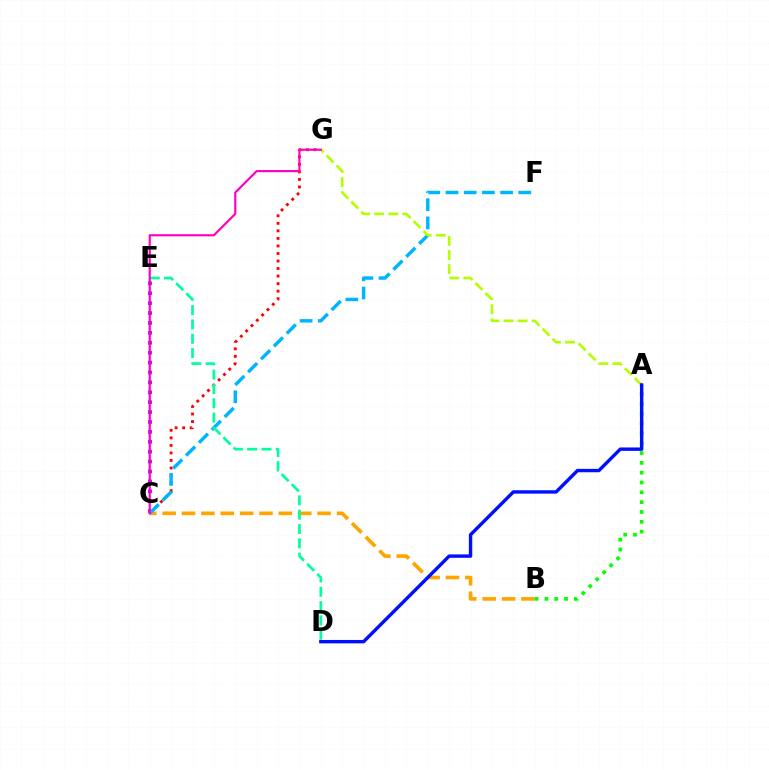{('C', 'G'): [{'color': '#ff0000', 'line_style': 'dotted', 'thickness': 2.05}, {'color': '#ff00bd', 'line_style': 'solid', 'thickness': 1.55}], ('B', 'C'): [{'color': '#ffa500', 'line_style': 'dashed', 'thickness': 2.63}], ('A', 'B'): [{'color': '#08ff00', 'line_style': 'dotted', 'thickness': 2.67}], ('C', 'E'): [{'color': '#9b00ff', 'line_style': 'dotted', 'thickness': 2.69}], ('C', 'F'): [{'color': '#00b5ff', 'line_style': 'dashed', 'thickness': 2.47}], ('D', 'E'): [{'color': '#00ff9d', 'line_style': 'dashed', 'thickness': 1.95}], ('A', 'G'): [{'color': '#b3ff00', 'line_style': 'dashed', 'thickness': 1.91}], ('A', 'D'): [{'color': '#0010ff', 'line_style': 'solid', 'thickness': 2.45}]}